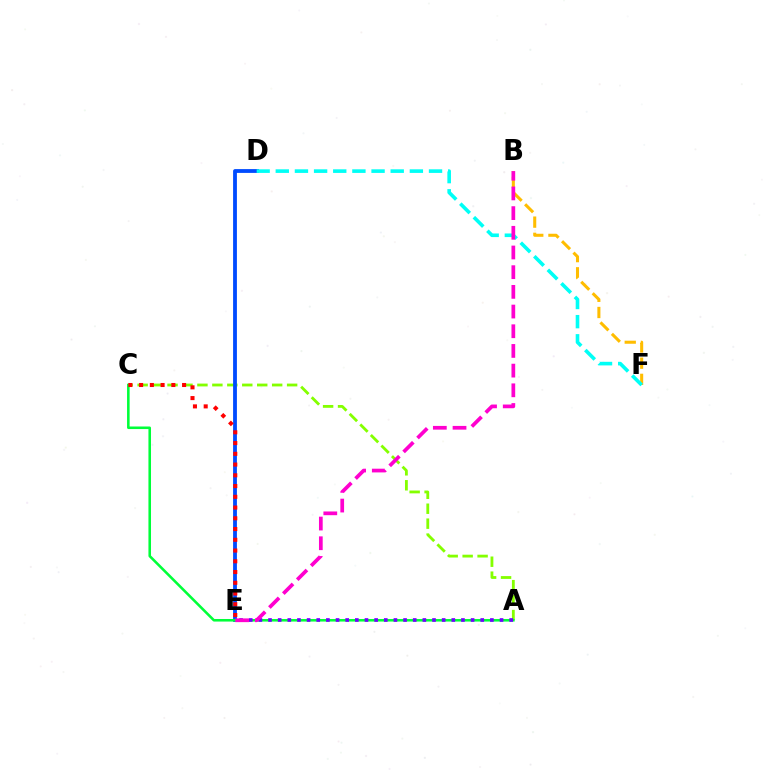{('A', 'C'): [{'color': '#84ff00', 'line_style': 'dashed', 'thickness': 2.03}, {'color': '#00ff39', 'line_style': 'solid', 'thickness': 1.85}], ('D', 'E'): [{'color': '#004bff', 'line_style': 'solid', 'thickness': 2.74}], ('B', 'F'): [{'color': '#ffbd00', 'line_style': 'dashed', 'thickness': 2.2}], ('A', 'E'): [{'color': '#7200ff', 'line_style': 'dotted', 'thickness': 2.62}], ('D', 'F'): [{'color': '#00fff6', 'line_style': 'dashed', 'thickness': 2.6}], ('B', 'E'): [{'color': '#ff00cf', 'line_style': 'dashed', 'thickness': 2.67}], ('C', 'E'): [{'color': '#ff0000', 'line_style': 'dotted', 'thickness': 2.92}]}